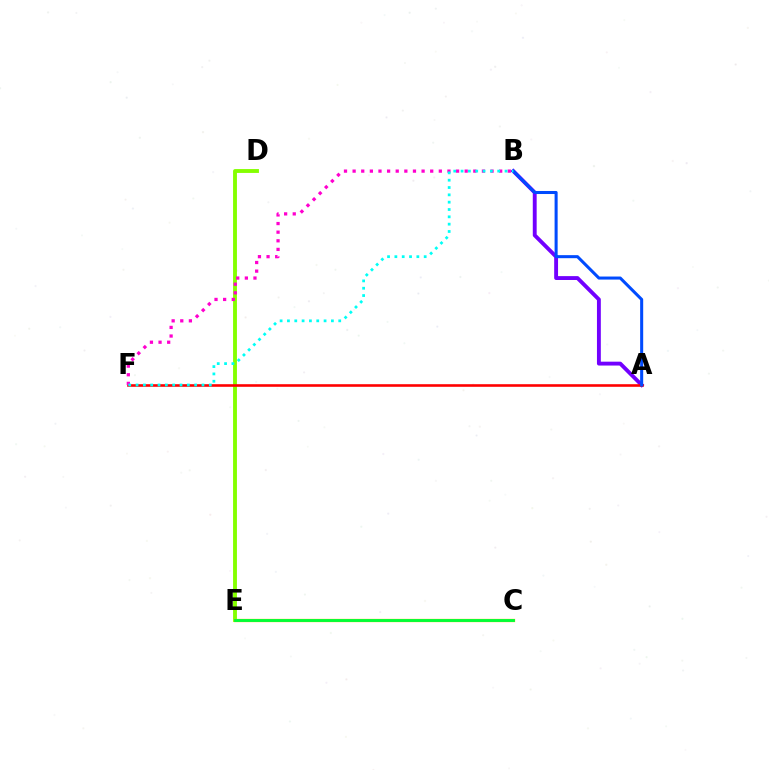{('D', 'E'): [{'color': '#84ff00', 'line_style': 'solid', 'thickness': 2.78}], ('A', 'B'): [{'color': '#7200ff', 'line_style': 'solid', 'thickness': 2.79}, {'color': '#004bff', 'line_style': 'solid', 'thickness': 2.19}], ('A', 'F'): [{'color': '#ff0000', 'line_style': 'solid', 'thickness': 1.88}], ('B', 'F'): [{'color': '#ff00cf', 'line_style': 'dotted', 'thickness': 2.34}, {'color': '#00fff6', 'line_style': 'dotted', 'thickness': 1.99}], ('C', 'E'): [{'color': '#ffbd00', 'line_style': 'solid', 'thickness': 2.37}, {'color': '#00ff39', 'line_style': 'solid', 'thickness': 2.07}]}